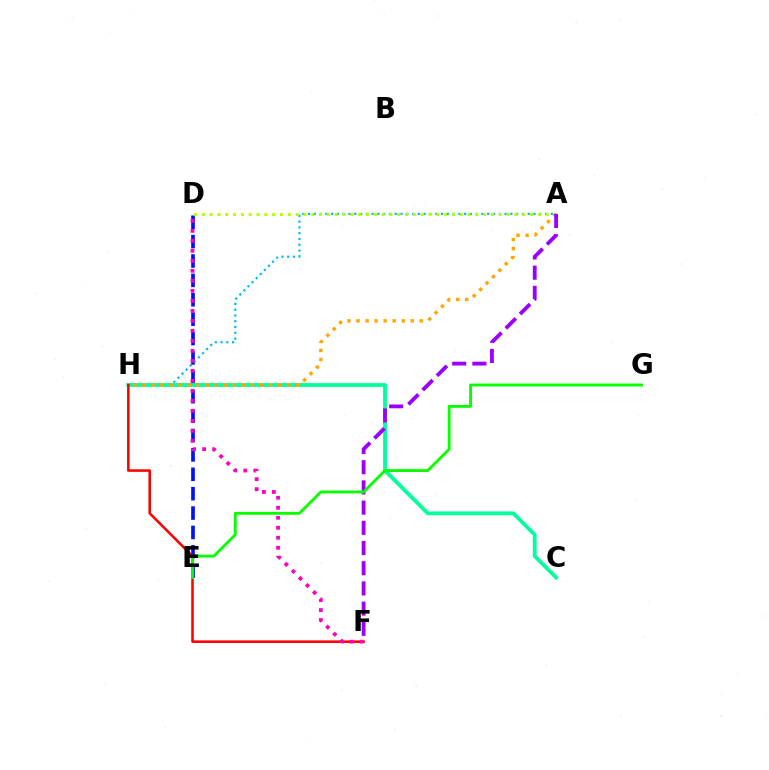{('D', 'E'): [{'color': '#0010ff', 'line_style': 'dashed', 'thickness': 2.63}], ('A', 'H'): [{'color': '#00b5ff', 'line_style': 'dotted', 'thickness': 1.57}, {'color': '#ffa500', 'line_style': 'dotted', 'thickness': 2.46}], ('A', 'D'): [{'color': '#b3ff00', 'line_style': 'dotted', 'thickness': 2.12}], ('C', 'H'): [{'color': '#00ff9d', 'line_style': 'solid', 'thickness': 2.75}], ('F', 'H'): [{'color': '#ff0000', 'line_style': 'solid', 'thickness': 1.84}], ('D', 'F'): [{'color': '#ff00bd', 'line_style': 'dotted', 'thickness': 2.72}], ('A', 'F'): [{'color': '#9b00ff', 'line_style': 'dashed', 'thickness': 2.74}], ('E', 'G'): [{'color': '#08ff00', 'line_style': 'solid', 'thickness': 2.07}]}